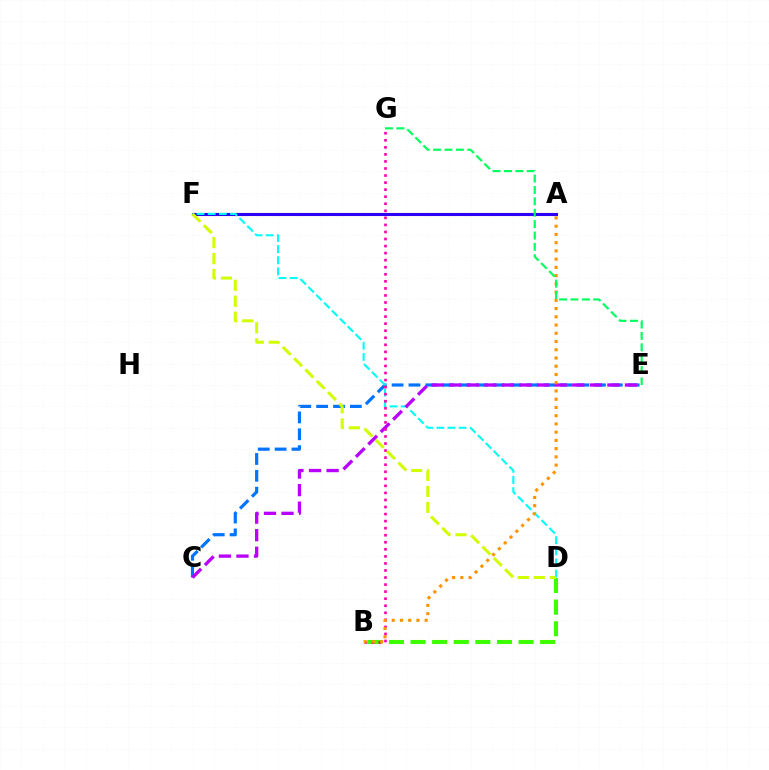{('B', 'D'): [{'color': '#3dff00', 'line_style': 'dashed', 'thickness': 2.93}], ('C', 'E'): [{'color': '#0074ff', 'line_style': 'dashed', 'thickness': 2.29}, {'color': '#b900ff', 'line_style': 'dashed', 'thickness': 2.39}], ('A', 'F'): [{'color': '#ff0000', 'line_style': 'solid', 'thickness': 2.25}, {'color': '#2500ff', 'line_style': 'solid', 'thickness': 2.08}], ('D', 'F'): [{'color': '#00fff6', 'line_style': 'dashed', 'thickness': 1.51}, {'color': '#d1ff00', 'line_style': 'dashed', 'thickness': 2.17}], ('B', 'G'): [{'color': '#ff00ac', 'line_style': 'dotted', 'thickness': 1.92}], ('A', 'B'): [{'color': '#ff9400', 'line_style': 'dotted', 'thickness': 2.24}], ('E', 'G'): [{'color': '#00ff5c', 'line_style': 'dashed', 'thickness': 1.55}]}